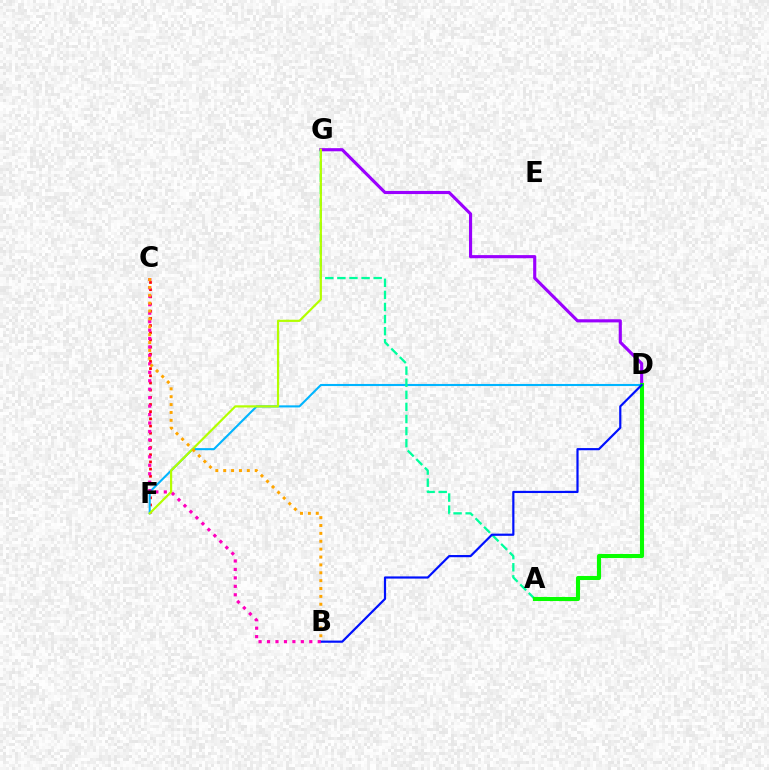{('C', 'F'): [{'color': '#ff0000', 'line_style': 'dotted', 'thickness': 1.95}], ('D', 'F'): [{'color': '#00b5ff', 'line_style': 'solid', 'thickness': 1.51}], ('D', 'G'): [{'color': '#9b00ff', 'line_style': 'solid', 'thickness': 2.26}], ('A', 'G'): [{'color': '#00ff9d', 'line_style': 'dashed', 'thickness': 1.64}], ('A', 'D'): [{'color': '#08ff00', 'line_style': 'solid', 'thickness': 2.93}], ('B', 'D'): [{'color': '#0010ff', 'line_style': 'solid', 'thickness': 1.58}], ('B', 'C'): [{'color': '#ff00bd', 'line_style': 'dotted', 'thickness': 2.3}, {'color': '#ffa500', 'line_style': 'dotted', 'thickness': 2.14}], ('F', 'G'): [{'color': '#b3ff00', 'line_style': 'solid', 'thickness': 1.58}]}